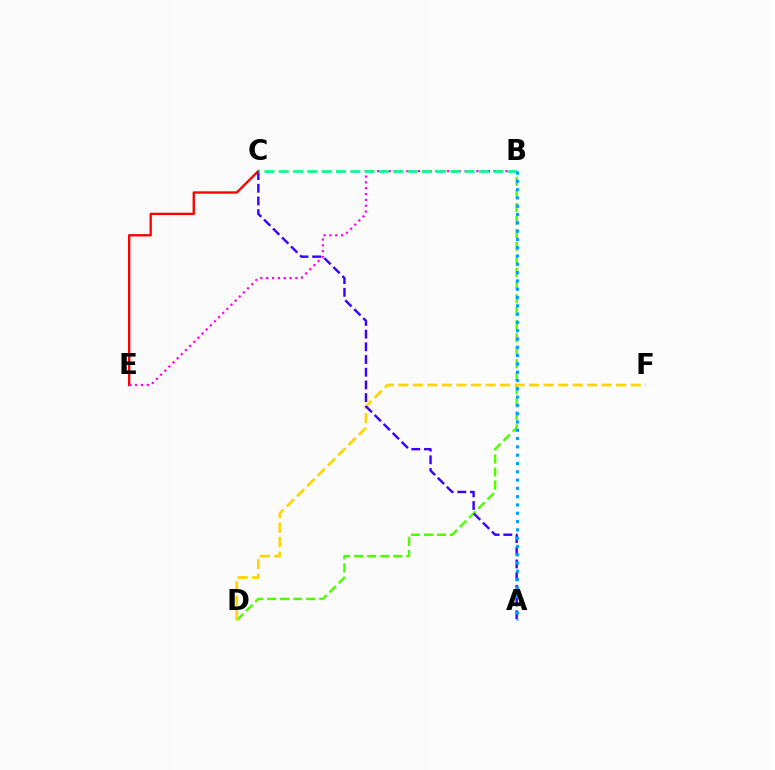{('C', 'E'): [{'color': '#ff0000', 'line_style': 'solid', 'thickness': 1.7}], ('B', 'E'): [{'color': '#ff00ed', 'line_style': 'dotted', 'thickness': 1.59}], ('B', 'D'): [{'color': '#4fff00', 'line_style': 'dashed', 'thickness': 1.77}], ('D', 'F'): [{'color': '#ffd500', 'line_style': 'dashed', 'thickness': 1.97}], ('A', 'C'): [{'color': '#3700ff', 'line_style': 'dashed', 'thickness': 1.73}], ('B', 'C'): [{'color': '#00ff86', 'line_style': 'dashed', 'thickness': 1.94}], ('A', 'B'): [{'color': '#009eff', 'line_style': 'dotted', 'thickness': 2.25}]}